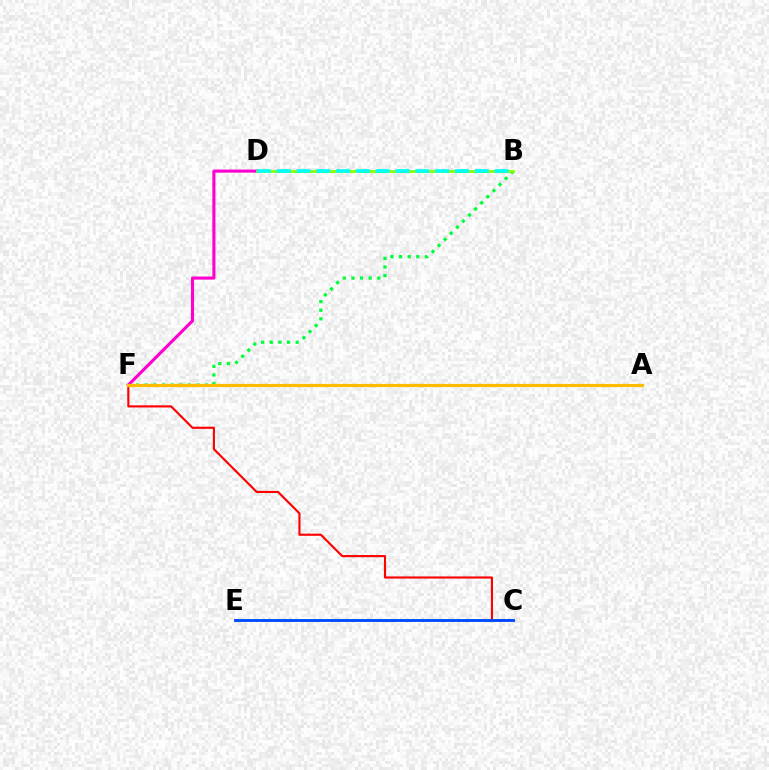{('C', 'F'): [{'color': '#ff0000', 'line_style': 'solid', 'thickness': 1.54}], ('B', 'F'): [{'color': '#00ff39', 'line_style': 'dotted', 'thickness': 2.34}], ('D', 'F'): [{'color': '#ff00cf', 'line_style': 'solid', 'thickness': 2.23}], ('C', 'E'): [{'color': '#004bff', 'line_style': 'solid', 'thickness': 2.06}], ('B', 'D'): [{'color': '#84ff00', 'line_style': 'solid', 'thickness': 1.96}, {'color': '#00fff6', 'line_style': 'dashed', 'thickness': 2.69}], ('A', 'F'): [{'color': '#7200ff', 'line_style': 'solid', 'thickness': 2.03}, {'color': '#ffbd00', 'line_style': 'solid', 'thickness': 2.31}]}